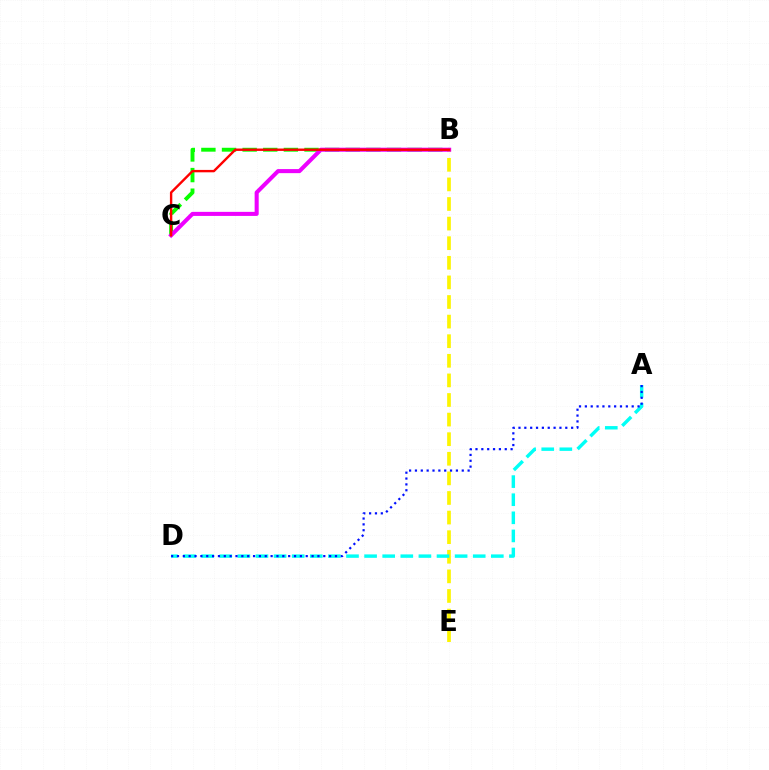{('B', 'C'): [{'color': '#08ff00', 'line_style': 'dashed', 'thickness': 2.8}, {'color': '#ee00ff', 'line_style': 'solid', 'thickness': 2.92}, {'color': '#ff0000', 'line_style': 'solid', 'thickness': 1.73}], ('B', 'E'): [{'color': '#fcf500', 'line_style': 'dashed', 'thickness': 2.66}], ('A', 'D'): [{'color': '#00fff6', 'line_style': 'dashed', 'thickness': 2.46}, {'color': '#0010ff', 'line_style': 'dotted', 'thickness': 1.59}]}